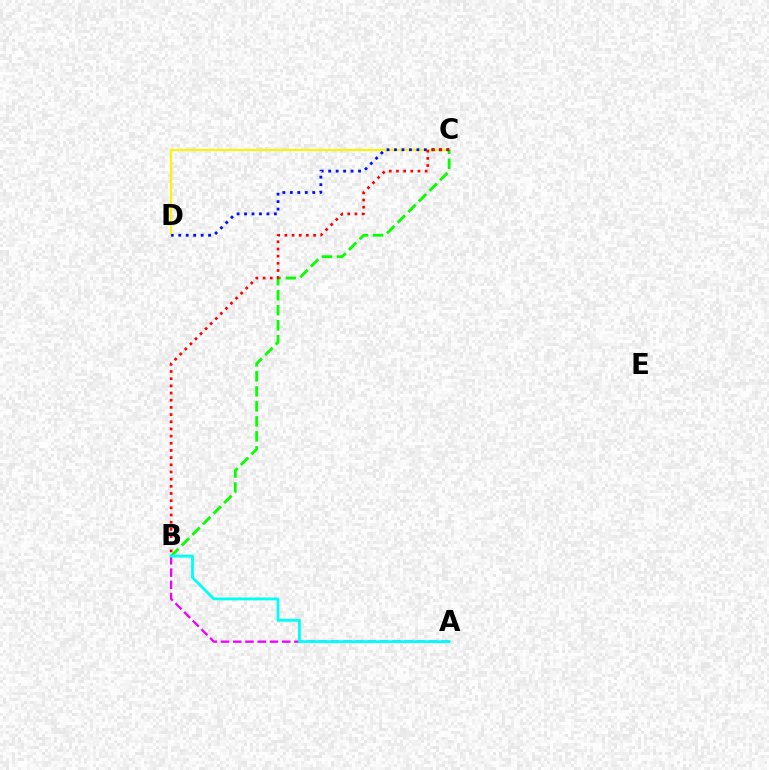{('A', 'B'): [{'color': '#ee00ff', 'line_style': 'dashed', 'thickness': 1.66}, {'color': '#00fff6', 'line_style': 'solid', 'thickness': 2.03}], ('C', 'D'): [{'color': '#fcf500', 'line_style': 'solid', 'thickness': 1.54}, {'color': '#0010ff', 'line_style': 'dotted', 'thickness': 2.03}], ('B', 'C'): [{'color': '#08ff00', 'line_style': 'dashed', 'thickness': 2.04}, {'color': '#ff0000', 'line_style': 'dotted', 'thickness': 1.95}]}